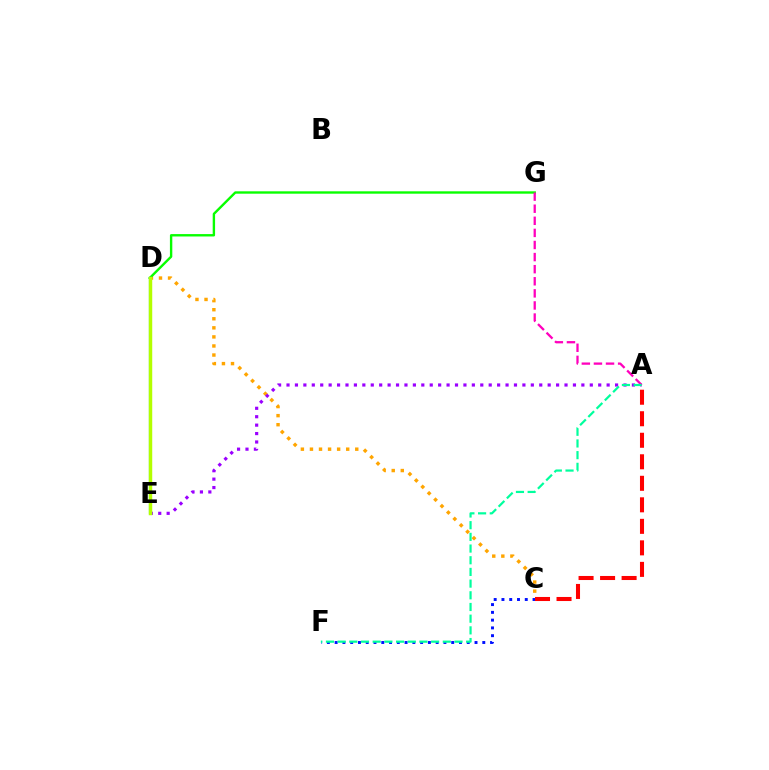{('C', 'D'): [{'color': '#ffa500', 'line_style': 'dotted', 'thickness': 2.46}], ('D', 'G'): [{'color': '#08ff00', 'line_style': 'solid', 'thickness': 1.72}], ('C', 'F'): [{'color': '#0010ff', 'line_style': 'dotted', 'thickness': 2.11}], ('A', 'E'): [{'color': '#9b00ff', 'line_style': 'dotted', 'thickness': 2.29}], ('A', 'G'): [{'color': '#ff00bd', 'line_style': 'dashed', 'thickness': 1.64}], ('A', 'C'): [{'color': '#ff0000', 'line_style': 'dashed', 'thickness': 2.92}], ('A', 'F'): [{'color': '#00ff9d', 'line_style': 'dashed', 'thickness': 1.59}], ('D', 'E'): [{'color': '#00b5ff', 'line_style': 'solid', 'thickness': 1.58}, {'color': '#b3ff00', 'line_style': 'solid', 'thickness': 2.49}]}